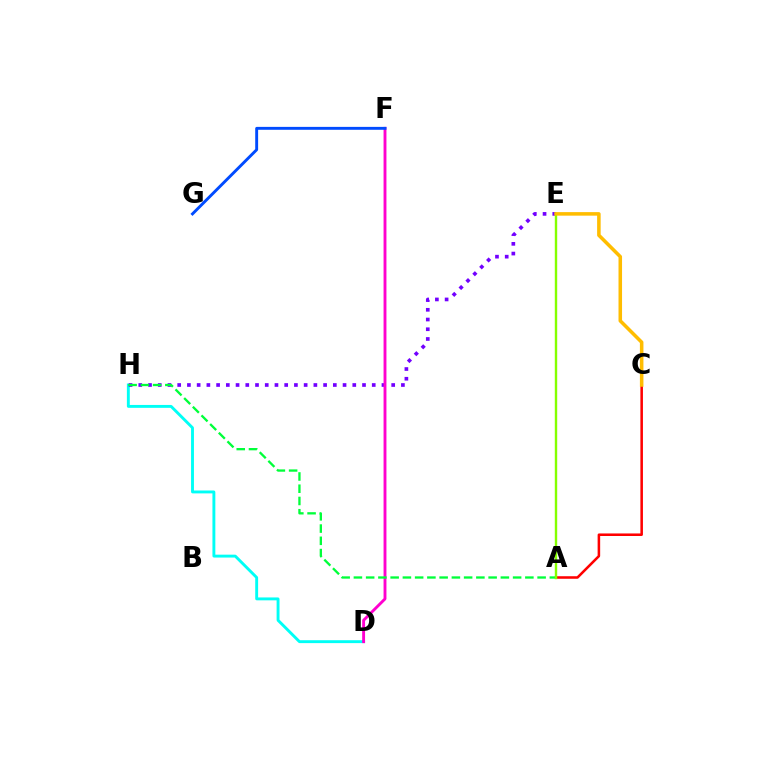{('A', 'C'): [{'color': '#ff0000', 'line_style': 'solid', 'thickness': 1.83}], ('D', 'H'): [{'color': '#00fff6', 'line_style': 'solid', 'thickness': 2.08}], ('E', 'H'): [{'color': '#7200ff', 'line_style': 'dotted', 'thickness': 2.64}], ('D', 'F'): [{'color': '#ff00cf', 'line_style': 'solid', 'thickness': 2.07}], ('F', 'G'): [{'color': '#004bff', 'line_style': 'solid', 'thickness': 2.09}], ('A', 'H'): [{'color': '#00ff39', 'line_style': 'dashed', 'thickness': 1.66}], ('A', 'E'): [{'color': '#84ff00', 'line_style': 'solid', 'thickness': 1.73}], ('C', 'E'): [{'color': '#ffbd00', 'line_style': 'solid', 'thickness': 2.55}]}